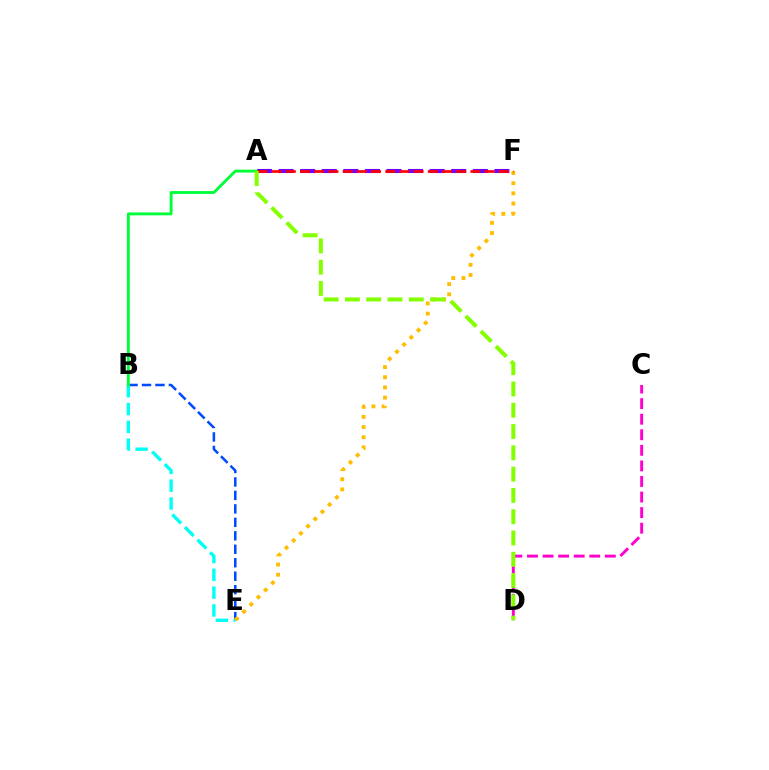{('B', 'E'): [{'color': '#004bff', 'line_style': 'dashed', 'thickness': 1.83}, {'color': '#00fff6', 'line_style': 'dashed', 'thickness': 2.42}], ('A', 'F'): [{'color': '#7200ff', 'line_style': 'dashed', 'thickness': 2.93}, {'color': '#ff0000', 'line_style': 'dashed', 'thickness': 1.93}], ('C', 'D'): [{'color': '#ff00cf', 'line_style': 'dashed', 'thickness': 2.12}], ('A', 'B'): [{'color': '#00ff39', 'line_style': 'solid', 'thickness': 2.07}], ('E', 'F'): [{'color': '#ffbd00', 'line_style': 'dotted', 'thickness': 2.76}], ('A', 'D'): [{'color': '#84ff00', 'line_style': 'dashed', 'thickness': 2.89}]}